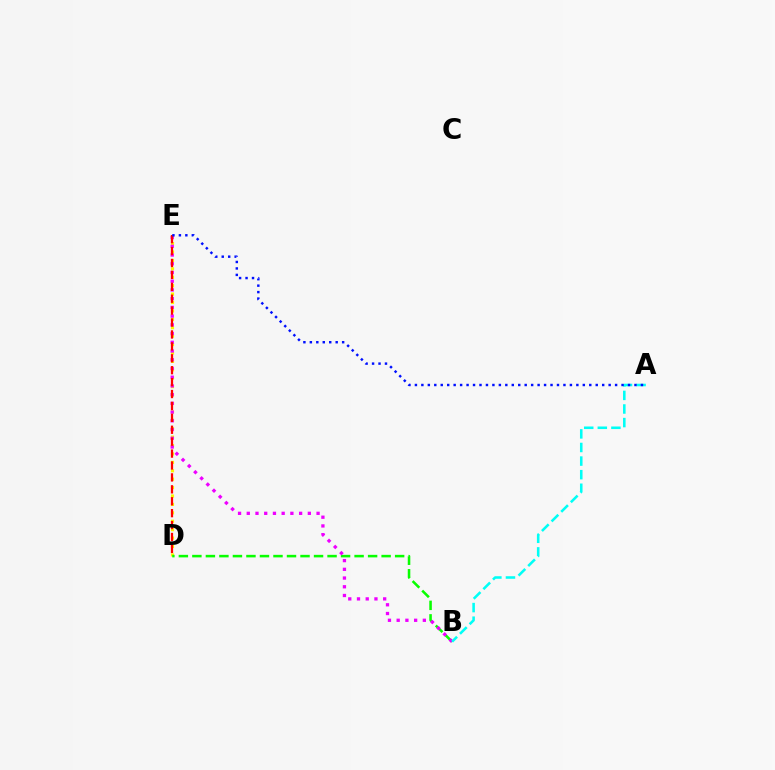{('D', 'E'): [{'color': '#fcf500', 'line_style': 'dotted', 'thickness': 2.29}, {'color': '#ff0000', 'line_style': 'dashed', 'thickness': 1.62}], ('B', 'D'): [{'color': '#08ff00', 'line_style': 'dashed', 'thickness': 1.84}], ('B', 'E'): [{'color': '#ee00ff', 'line_style': 'dotted', 'thickness': 2.37}], ('A', 'B'): [{'color': '#00fff6', 'line_style': 'dashed', 'thickness': 1.85}], ('A', 'E'): [{'color': '#0010ff', 'line_style': 'dotted', 'thickness': 1.75}]}